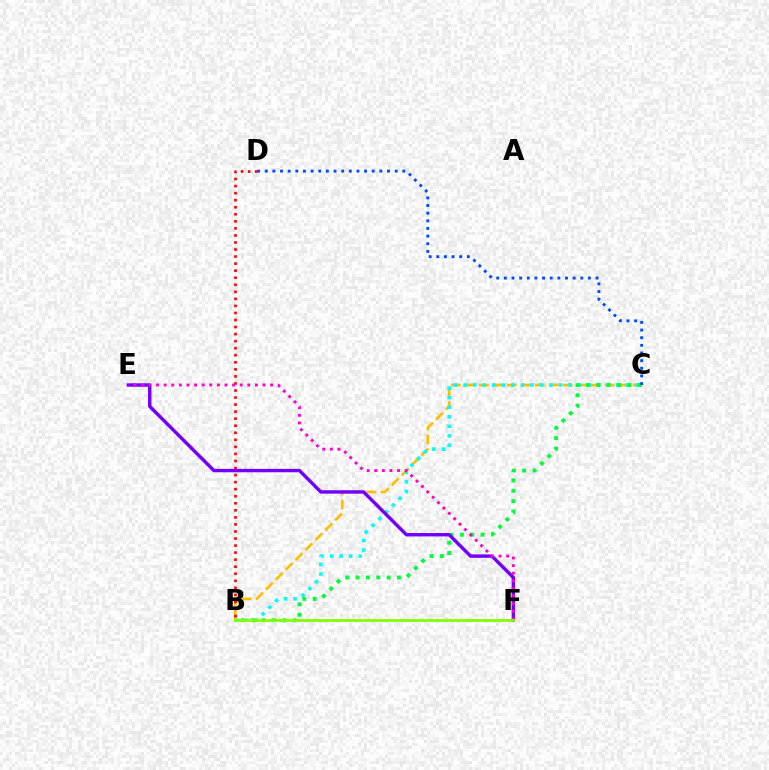{('B', 'C'): [{'color': '#ffbd00', 'line_style': 'dashed', 'thickness': 1.9}, {'color': '#00fff6', 'line_style': 'dotted', 'thickness': 2.59}, {'color': '#00ff39', 'line_style': 'dotted', 'thickness': 2.81}], ('B', 'D'): [{'color': '#ff0000', 'line_style': 'dotted', 'thickness': 1.92}], ('E', 'F'): [{'color': '#7200ff', 'line_style': 'solid', 'thickness': 2.45}, {'color': '#ff00cf', 'line_style': 'dotted', 'thickness': 2.07}], ('C', 'D'): [{'color': '#004bff', 'line_style': 'dotted', 'thickness': 2.08}], ('B', 'F'): [{'color': '#84ff00', 'line_style': 'solid', 'thickness': 2.02}]}